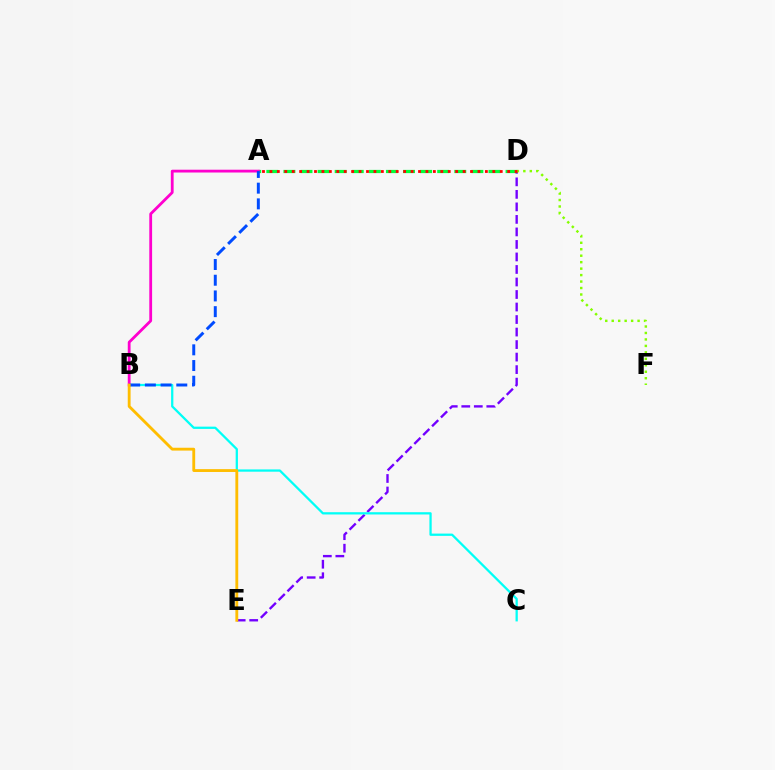{('D', 'E'): [{'color': '#7200ff', 'line_style': 'dashed', 'thickness': 1.7}], ('A', 'D'): [{'color': '#00ff39', 'line_style': 'dashed', 'thickness': 2.32}, {'color': '#ff0000', 'line_style': 'dotted', 'thickness': 2.02}], ('B', 'C'): [{'color': '#00fff6', 'line_style': 'solid', 'thickness': 1.64}], ('D', 'F'): [{'color': '#84ff00', 'line_style': 'dotted', 'thickness': 1.76}], ('A', 'B'): [{'color': '#ff00cf', 'line_style': 'solid', 'thickness': 2.02}, {'color': '#004bff', 'line_style': 'dashed', 'thickness': 2.13}], ('B', 'E'): [{'color': '#ffbd00', 'line_style': 'solid', 'thickness': 2.05}]}